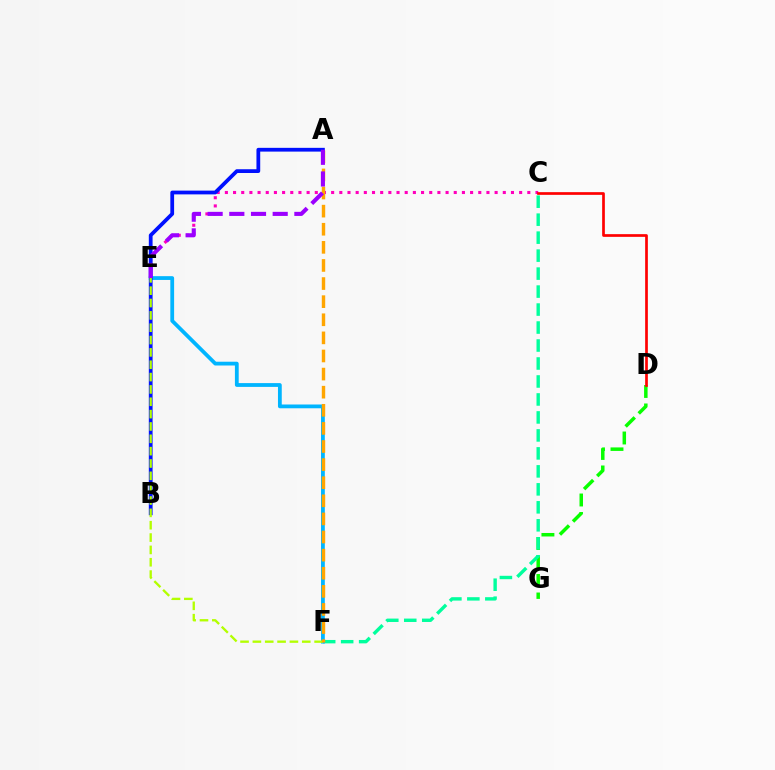{('C', 'E'): [{'color': '#ff00bd', 'line_style': 'dotted', 'thickness': 2.22}], ('D', 'G'): [{'color': '#08ff00', 'line_style': 'dashed', 'thickness': 2.51}], ('C', 'F'): [{'color': '#00ff9d', 'line_style': 'dashed', 'thickness': 2.44}], ('E', 'F'): [{'color': '#00b5ff', 'line_style': 'solid', 'thickness': 2.73}, {'color': '#b3ff00', 'line_style': 'dashed', 'thickness': 1.68}], ('A', 'B'): [{'color': '#0010ff', 'line_style': 'solid', 'thickness': 2.71}], ('A', 'F'): [{'color': '#ffa500', 'line_style': 'dashed', 'thickness': 2.46}], ('C', 'D'): [{'color': '#ff0000', 'line_style': 'solid', 'thickness': 1.94}], ('A', 'E'): [{'color': '#9b00ff', 'line_style': 'dashed', 'thickness': 2.95}]}